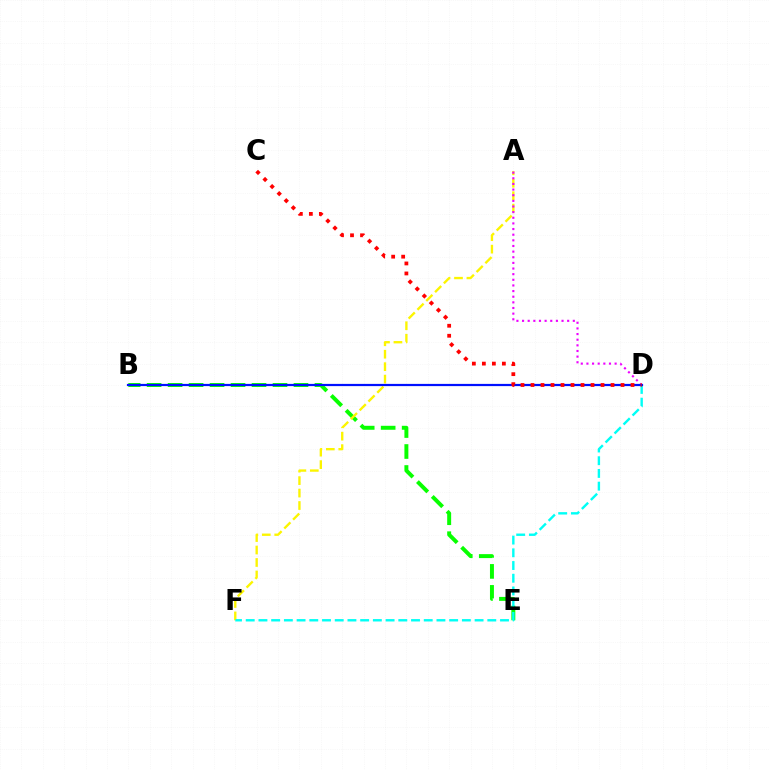{('B', 'E'): [{'color': '#08ff00', 'line_style': 'dashed', 'thickness': 2.85}], ('A', 'F'): [{'color': '#fcf500', 'line_style': 'dashed', 'thickness': 1.69}], ('A', 'D'): [{'color': '#ee00ff', 'line_style': 'dotted', 'thickness': 1.53}], ('D', 'F'): [{'color': '#00fff6', 'line_style': 'dashed', 'thickness': 1.73}], ('B', 'D'): [{'color': '#0010ff', 'line_style': 'solid', 'thickness': 1.59}], ('C', 'D'): [{'color': '#ff0000', 'line_style': 'dotted', 'thickness': 2.72}]}